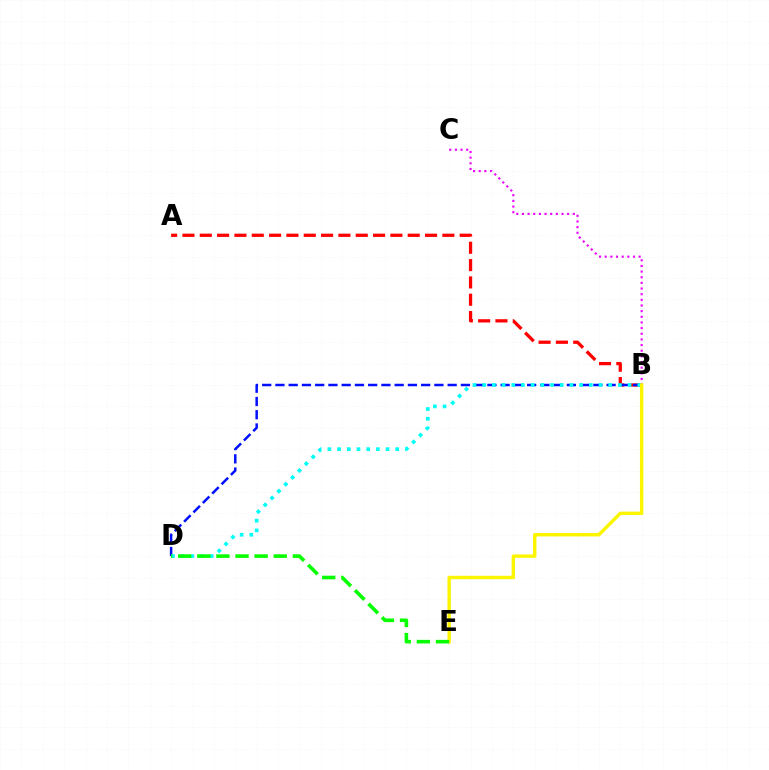{('A', 'B'): [{'color': '#ff0000', 'line_style': 'dashed', 'thickness': 2.35}], ('B', 'D'): [{'color': '#0010ff', 'line_style': 'dashed', 'thickness': 1.8}, {'color': '#00fff6', 'line_style': 'dotted', 'thickness': 2.63}], ('B', 'C'): [{'color': '#ee00ff', 'line_style': 'dotted', 'thickness': 1.54}], ('B', 'E'): [{'color': '#fcf500', 'line_style': 'solid', 'thickness': 2.45}], ('D', 'E'): [{'color': '#08ff00', 'line_style': 'dashed', 'thickness': 2.6}]}